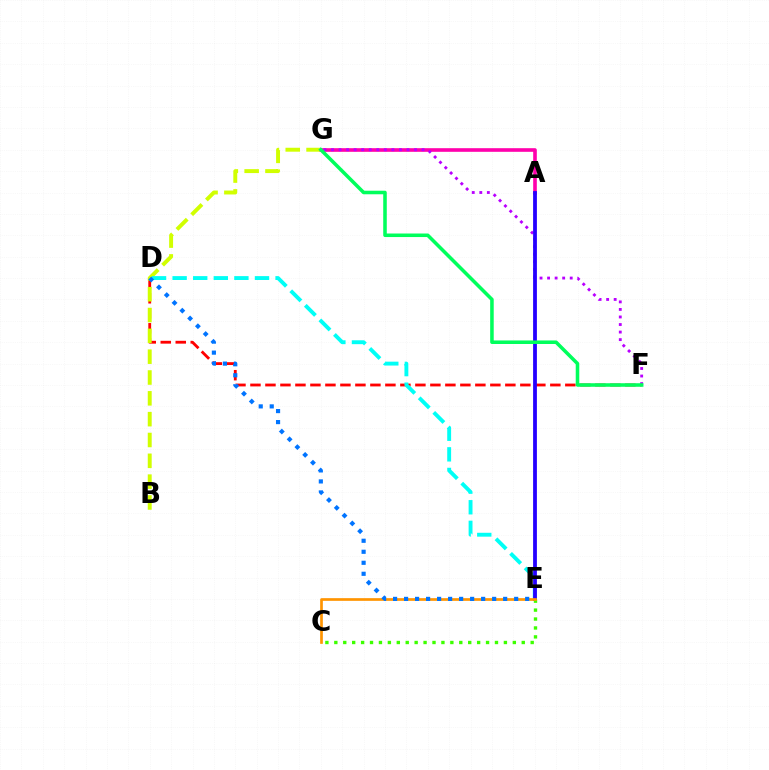{('D', 'F'): [{'color': '#ff0000', 'line_style': 'dashed', 'thickness': 2.04}], ('A', 'G'): [{'color': '#ff00ac', 'line_style': 'solid', 'thickness': 2.61}], ('B', 'G'): [{'color': '#d1ff00', 'line_style': 'dashed', 'thickness': 2.83}], ('D', 'E'): [{'color': '#00fff6', 'line_style': 'dashed', 'thickness': 2.8}, {'color': '#0074ff', 'line_style': 'dotted', 'thickness': 2.99}], ('F', 'G'): [{'color': '#b900ff', 'line_style': 'dotted', 'thickness': 2.05}, {'color': '#00ff5c', 'line_style': 'solid', 'thickness': 2.55}], ('A', 'E'): [{'color': '#2500ff', 'line_style': 'solid', 'thickness': 2.73}], ('C', 'E'): [{'color': '#3dff00', 'line_style': 'dotted', 'thickness': 2.43}, {'color': '#ff9400', 'line_style': 'solid', 'thickness': 1.93}]}